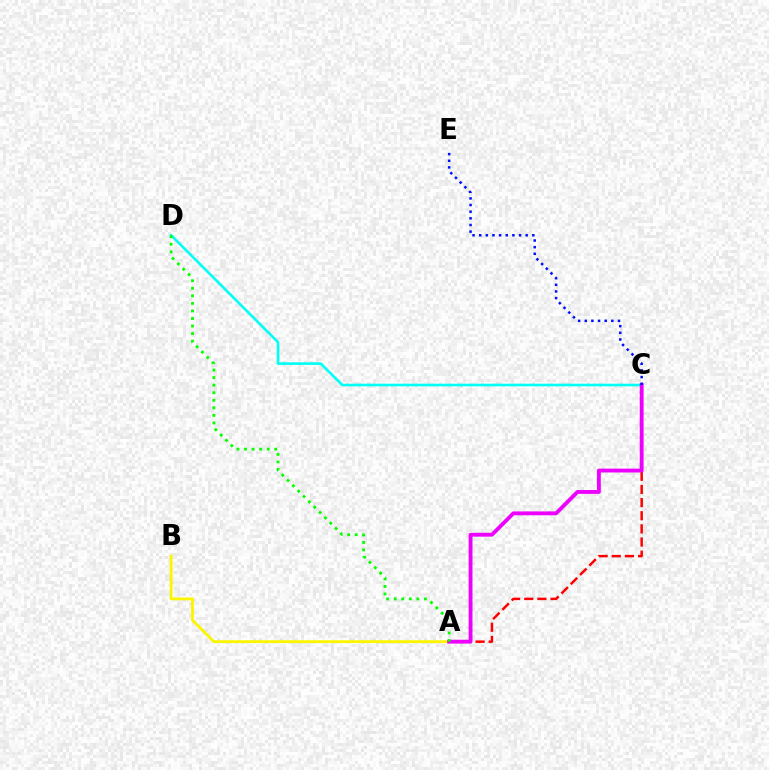{('A', 'C'): [{'color': '#ff0000', 'line_style': 'dashed', 'thickness': 1.79}, {'color': '#ee00ff', 'line_style': 'solid', 'thickness': 2.77}], ('C', 'D'): [{'color': '#00fff6', 'line_style': 'solid', 'thickness': 1.88}], ('A', 'B'): [{'color': '#fcf500', 'line_style': 'solid', 'thickness': 2.03}], ('C', 'E'): [{'color': '#0010ff', 'line_style': 'dotted', 'thickness': 1.8}], ('A', 'D'): [{'color': '#08ff00', 'line_style': 'dotted', 'thickness': 2.05}]}